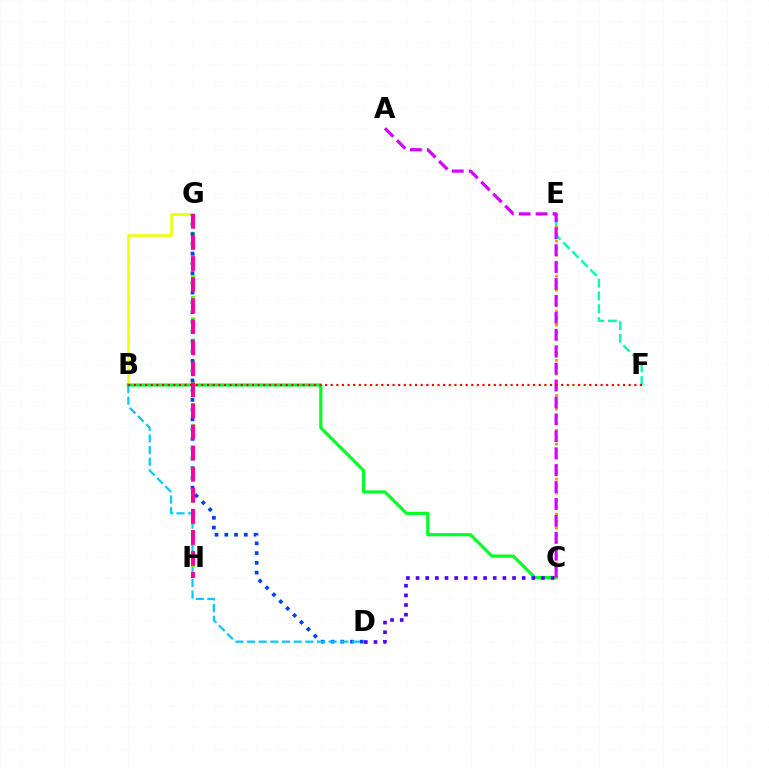{('B', 'G'): [{'color': '#eeff00', 'line_style': 'solid', 'thickness': 1.83}], ('G', 'H'): [{'color': '#66ff00', 'line_style': 'dotted', 'thickness': 2.91}, {'color': '#ff00a0', 'line_style': 'dashed', 'thickness': 2.86}], ('B', 'C'): [{'color': '#00ff27', 'line_style': 'solid', 'thickness': 2.28}], ('E', 'F'): [{'color': '#00ffaf', 'line_style': 'dashed', 'thickness': 1.73}], ('C', 'D'): [{'color': '#4f00ff', 'line_style': 'dotted', 'thickness': 2.62}], ('D', 'G'): [{'color': '#003fff', 'line_style': 'dotted', 'thickness': 2.65}], ('C', 'E'): [{'color': '#ff8800', 'line_style': 'dotted', 'thickness': 1.9}], ('B', 'D'): [{'color': '#00c7ff', 'line_style': 'dashed', 'thickness': 1.58}], ('A', 'C'): [{'color': '#d600ff', 'line_style': 'dashed', 'thickness': 2.3}], ('B', 'F'): [{'color': '#ff0000', 'line_style': 'dotted', 'thickness': 1.53}]}